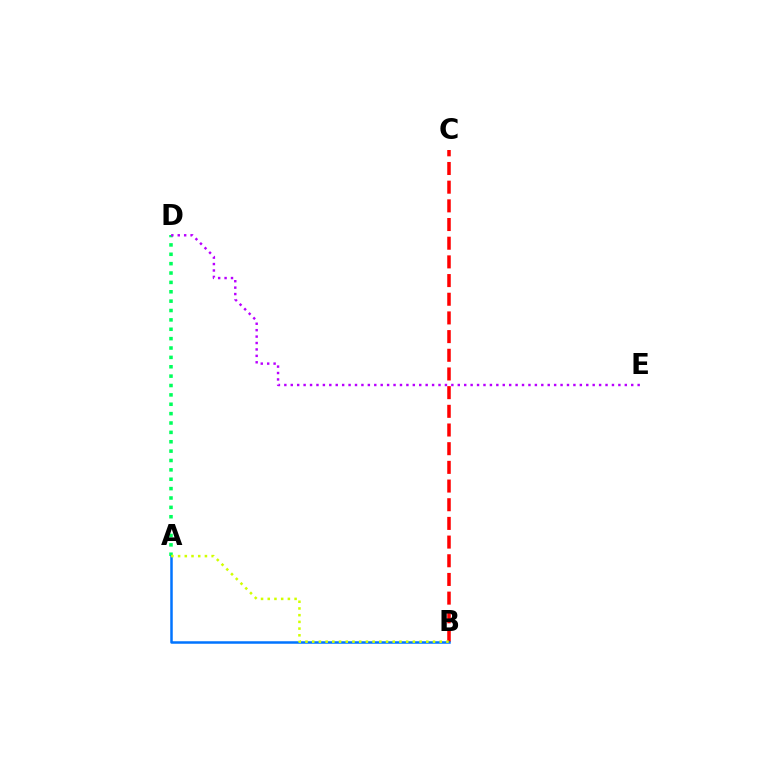{('A', 'D'): [{'color': '#00ff5c', 'line_style': 'dotted', 'thickness': 2.55}], ('B', 'C'): [{'color': '#ff0000', 'line_style': 'dashed', 'thickness': 2.54}], ('A', 'B'): [{'color': '#0074ff', 'line_style': 'solid', 'thickness': 1.8}, {'color': '#d1ff00', 'line_style': 'dotted', 'thickness': 1.82}], ('D', 'E'): [{'color': '#b900ff', 'line_style': 'dotted', 'thickness': 1.75}]}